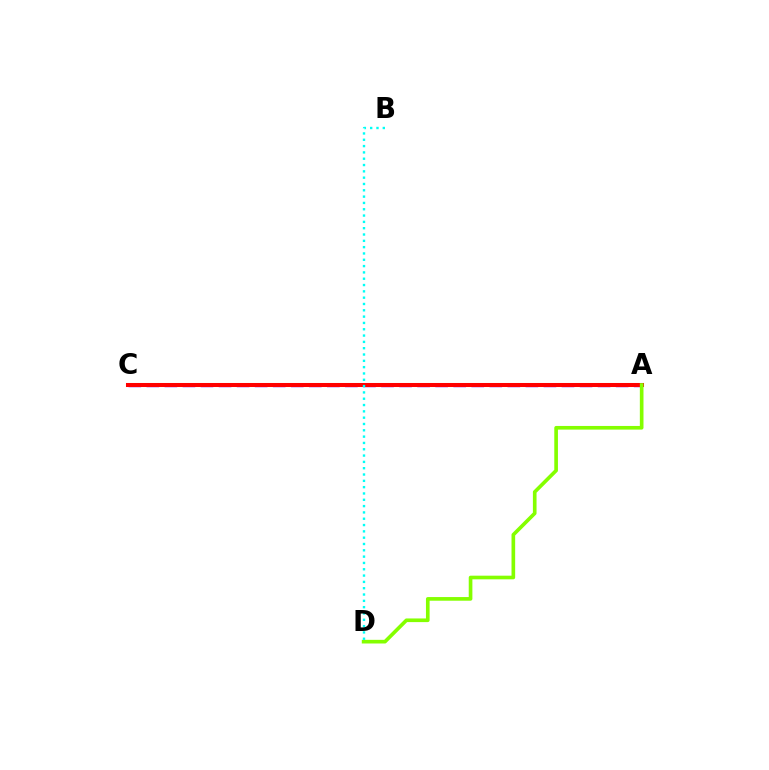{('A', 'C'): [{'color': '#7200ff', 'line_style': 'dashed', 'thickness': 2.45}, {'color': '#ff0000', 'line_style': 'solid', 'thickness': 2.91}], ('A', 'D'): [{'color': '#84ff00', 'line_style': 'solid', 'thickness': 2.63}], ('B', 'D'): [{'color': '#00fff6', 'line_style': 'dotted', 'thickness': 1.72}]}